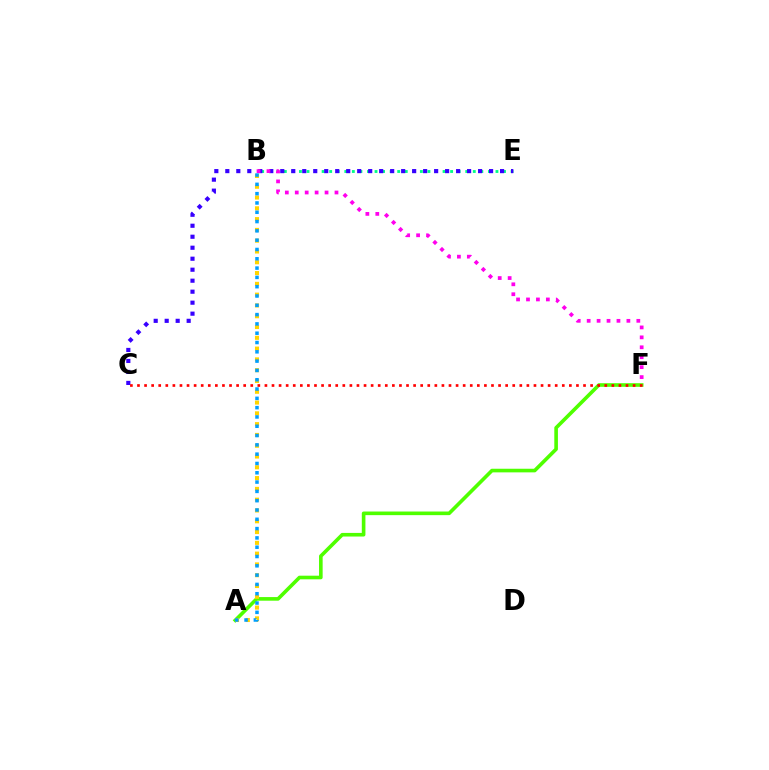{('B', 'E'): [{'color': '#00ff86', 'line_style': 'dotted', 'thickness': 2.05}], ('A', 'F'): [{'color': '#4fff00', 'line_style': 'solid', 'thickness': 2.61}], ('A', 'B'): [{'color': '#ffd500', 'line_style': 'dotted', 'thickness': 2.93}, {'color': '#009eff', 'line_style': 'dotted', 'thickness': 2.53}], ('C', 'E'): [{'color': '#3700ff', 'line_style': 'dotted', 'thickness': 2.99}], ('C', 'F'): [{'color': '#ff0000', 'line_style': 'dotted', 'thickness': 1.92}], ('B', 'F'): [{'color': '#ff00ed', 'line_style': 'dotted', 'thickness': 2.7}]}